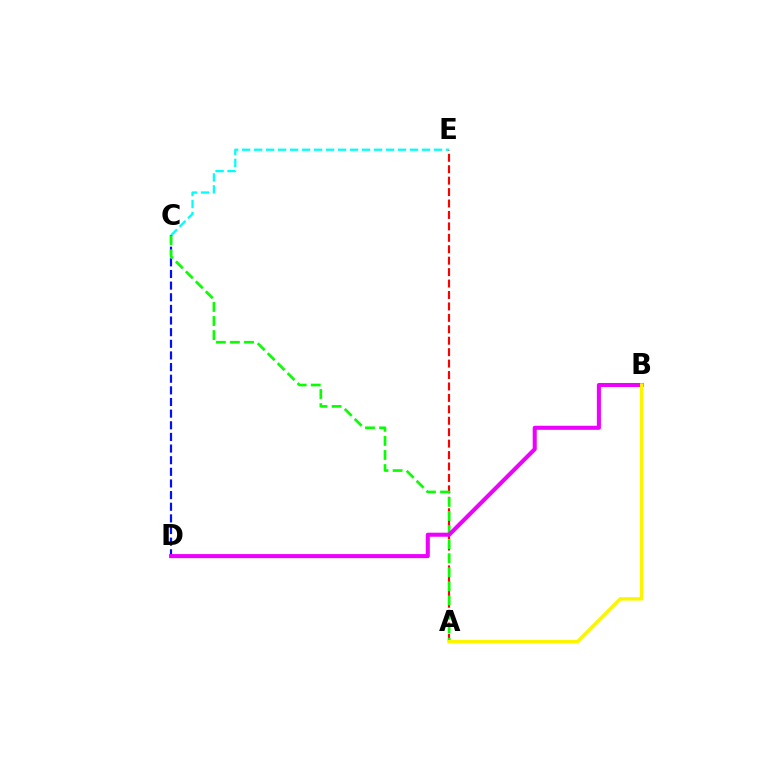{('C', 'E'): [{'color': '#00fff6', 'line_style': 'dashed', 'thickness': 1.63}], ('A', 'E'): [{'color': '#ff0000', 'line_style': 'dashed', 'thickness': 1.55}], ('C', 'D'): [{'color': '#0010ff', 'line_style': 'dashed', 'thickness': 1.58}], ('A', 'C'): [{'color': '#08ff00', 'line_style': 'dashed', 'thickness': 1.91}], ('B', 'D'): [{'color': '#ee00ff', 'line_style': 'solid', 'thickness': 2.92}], ('A', 'B'): [{'color': '#fcf500', 'line_style': 'solid', 'thickness': 2.47}]}